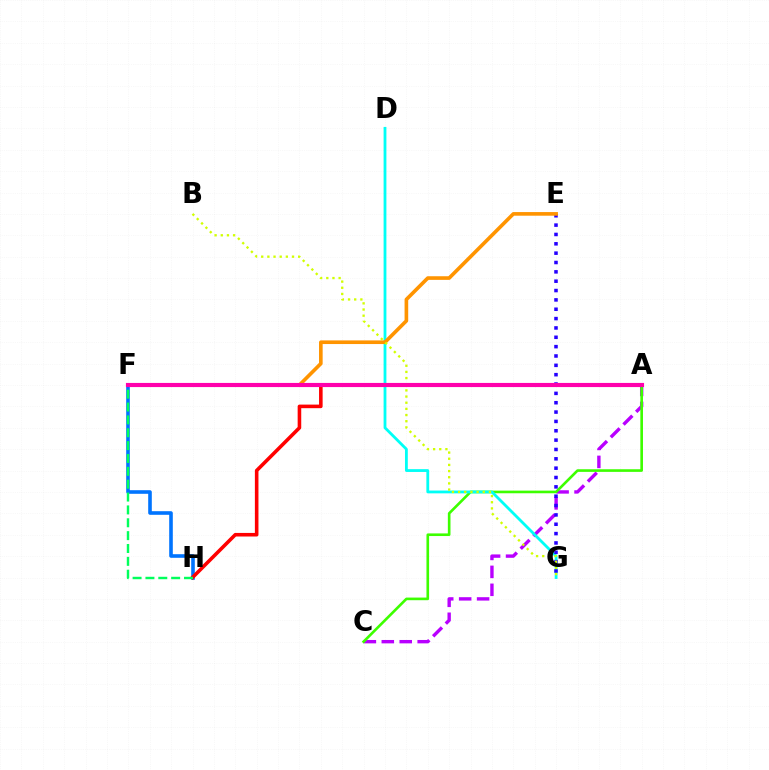{('A', 'C'): [{'color': '#b900ff', 'line_style': 'dashed', 'thickness': 2.44}, {'color': '#3dff00', 'line_style': 'solid', 'thickness': 1.9}], ('F', 'H'): [{'color': '#0074ff', 'line_style': 'solid', 'thickness': 2.6}, {'color': '#00ff5c', 'line_style': 'dashed', 'thickness': 1.75}], ('A', 'H'): [{'color': '#ff0000', 'line_style': 'solid', 'thickness': 2.58}], ('D', 'G'): [{'color': '#00fff6', 'line_style': 'solid', 'thickness': 2.02}], ('E', 'G'): [{'color': '#2500ff', 'line_style': 'dotted', 'thickness': 2.54}], ('E', 'F'): [{'color': '#ff9400', 'line_style': 'solid', 'thickness': 2.62}], ('B', 'G'): [{'color': '#d1ff00', 'line_style': 'dotted', 'thickness': 1.67}], ('A', 'F'): [{'color': '#ff00ac', 'line_style': 'solid', 'thickness': 2.98}]}